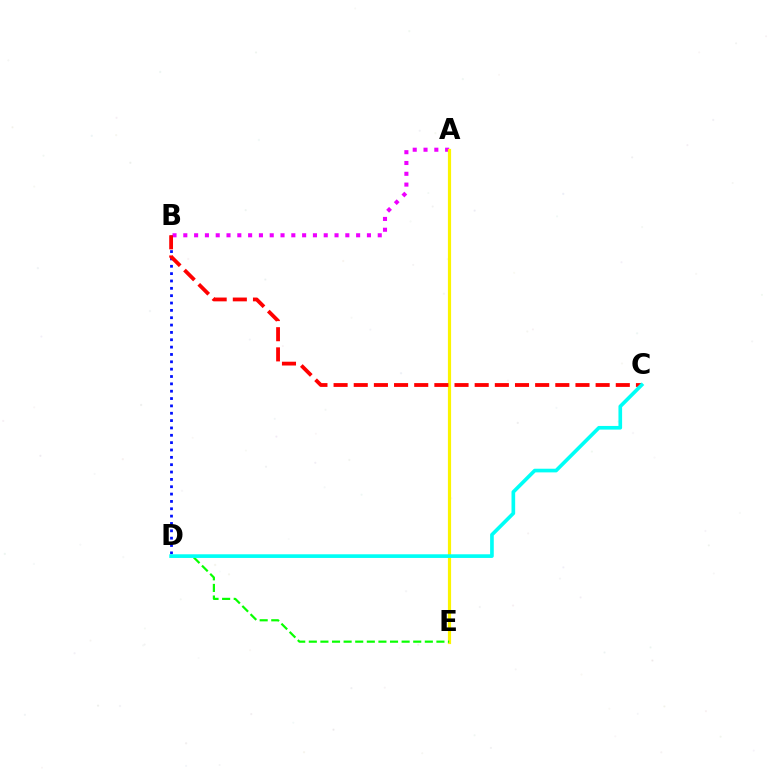{('B', 'D'): [{'color': '#0010ff', 'line_style': 'dotted', 'thickness': 2.0}], ('A', 'B'): [{'color': '#ee00ff', 'line_style': 'dotted', 'thickness': 2.93}], ('A', 'E'): [{'color': '#fcf500', 'line_style': 'solid', 'thickness': 2.29}], ('D', 'E'): [{'color': '#08ff00', 'line_style': 'dashed', 'thickness': 1.58}], ('B', 'C'): [{'color': '#ff0000', 'line_style': 'dashed', 'thickness': 2.74}], ('C', 'D'): [{'color': '#00fff6', 'line_style': 'solid', 'thickness': 2.63}]}